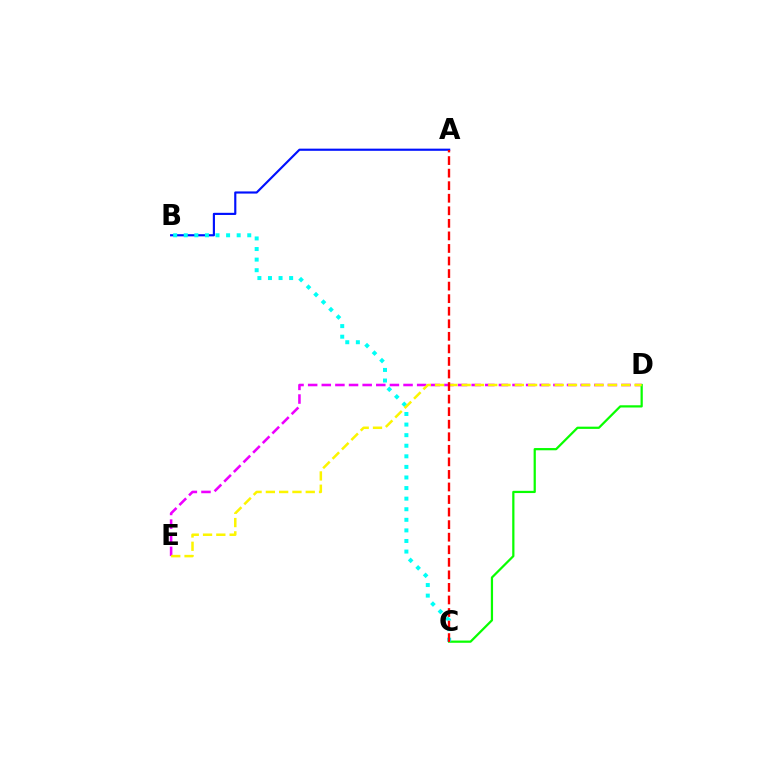{('D', 'E'): [{'color': '#ee00ff', 'line_style': 'dashed', 'thickness': 1.85}, {'color': '#fcf500', 'line_style': 'dashed', 'thickness': 1.81}], ('A', 'B'): [{'color': '#0010ff', 'line_style': 'solid', 'thickness': 1.55}], ('C', 'D'): [{'color': '#08ff00', 'line_style': 'solid', 'thickness': 1.61}], ('B', 'C'): [{'color': '#00fff6', 'line_style': 'dotted', 'thickness': 2.88}], ('A', 'C'): [{'color': '#ff0000', 'line_style': 'dashed', 'thickness': 1.71}]}